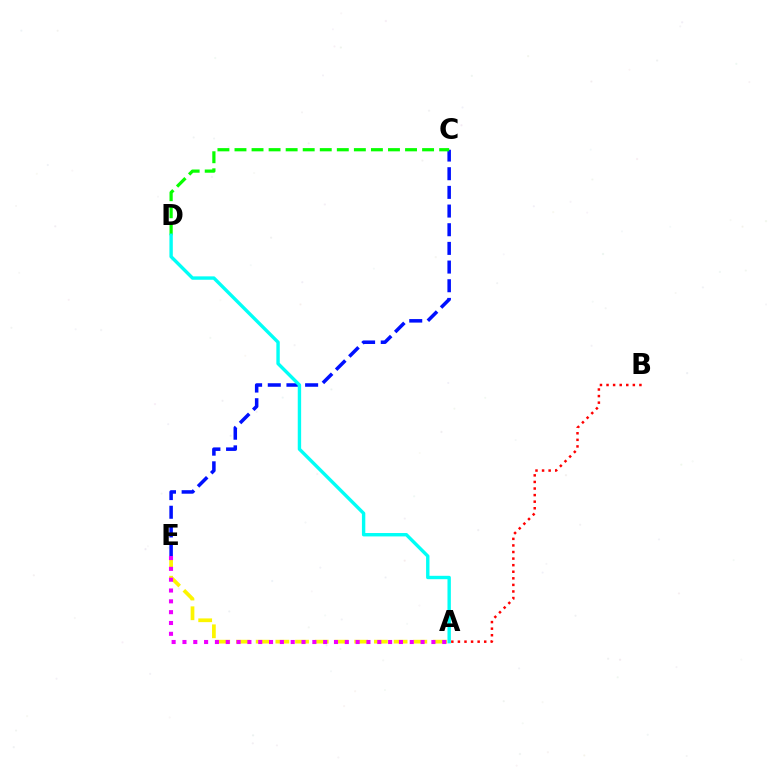{('C', 'E'): [{'color': '#0010ff', 'line_style': 'dashed', 'thickness': 2.54}], ('A', 'E'): [{'color': '#fcf500', 'line_style': 'dashed', 'thickness': 2.68}, {'color': '#ee00ff', 'line_style': 'dotted', 'thickness': 2.94}], ('C', 'D'): [{'color': '#08ff00', 'line_style': 'dashed', 'thickness': 2.32}], ('A', 'B'): [{'color': '#ff0000', 'line_style': 'dotted', 'thickness': 1.79}], ('A', 'D'): [{'color': '#00fff6', 'line_style': 'solid', 'thickness': 2.44}]}